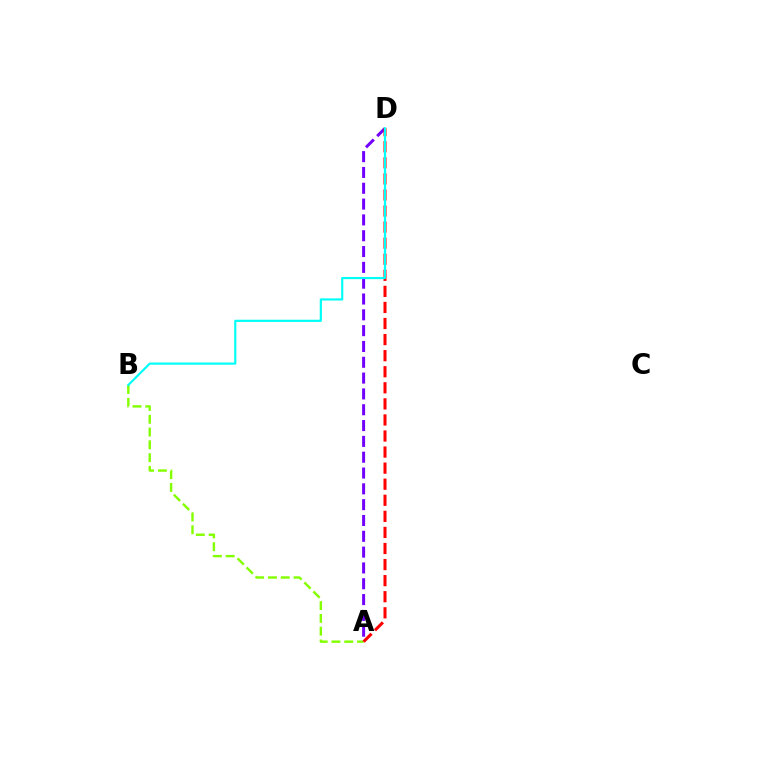{('A', 'B'): [{'color': '#84ff00', 'line_style': 'dashed', 'thickness': 1.74}], ('A', 'D'): [{'color': '#7200ff', 'line_style': 'dashed', 'thickness': 2.15}, {'color': '#ff0000', 'line_style': 'dashed', 'thickness': 2.18}], ('B', 'D'): [{'color': '#00fff6', 'line_style': 'solid', 'thickness': 1.57}]}